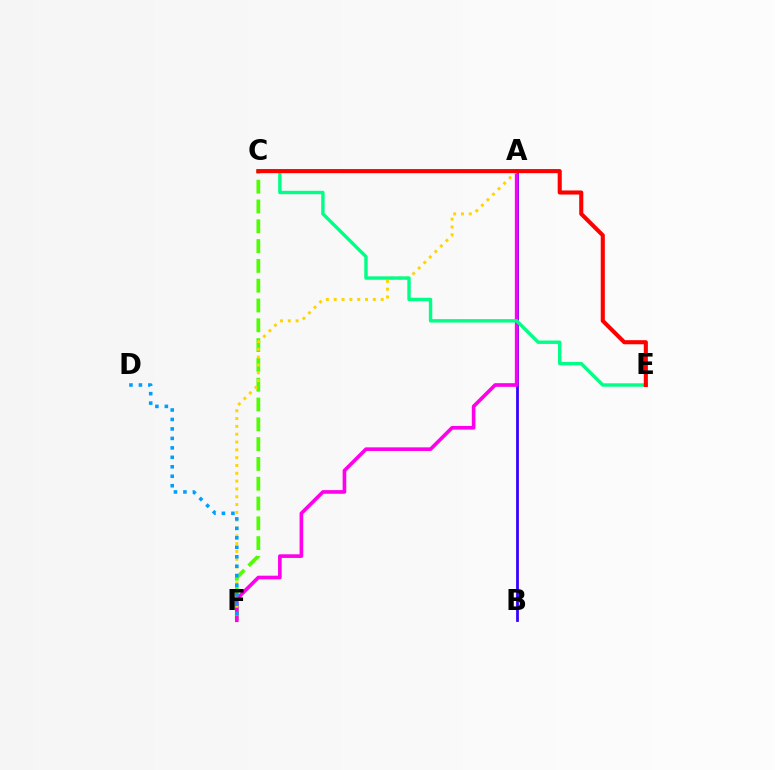{('A', 'B'): [{'color': '#3700ff', 'line_style': 'solid', 'thickness': 2.0}], ('C', 'F'): [{'color': '#4fff00', 'line_style': 'dashed', 'thickness': 2.69}], ('A', 'F'): [{'color': '#ff00ed', 'line_style': 'solid', 'thickness': 2.62}, {'color': '#ffd500', 'line_style': 'dotted', 'thickness': 2.12}], ('D', 'F'): [{'color': '#009eff', 'line_style': 'dotted', 'thickness': 2.57}], ('C', 'E'): [{'color': '#00ff86', 'line_style': 'solid', 'thickness': 2.45}, {'color': '#ff0000', 'line_style': 'solid', 'thickness': 2.94}]}